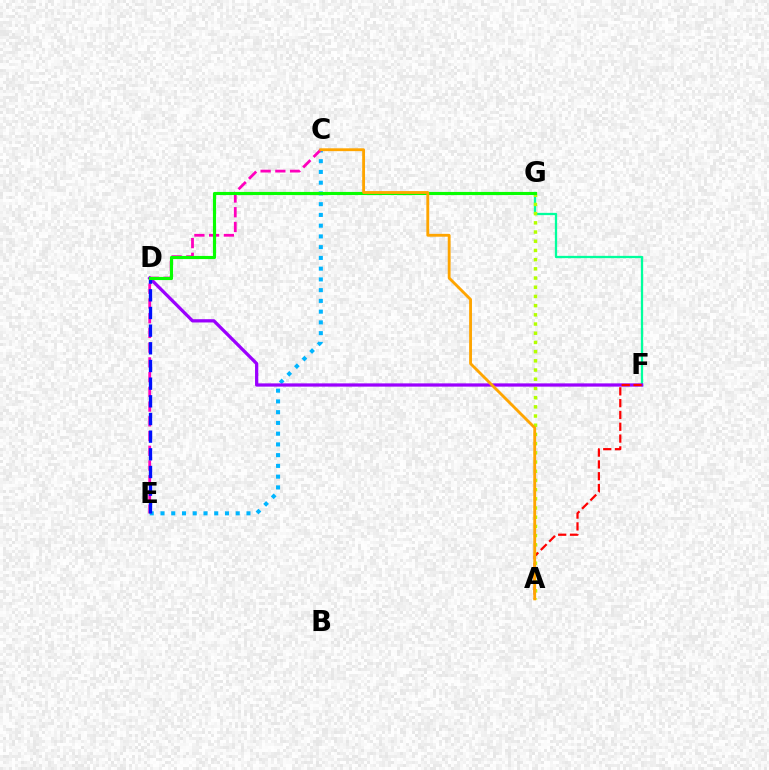{('C', 'E'): [{'color': '#00b5ff', 'line_style': 'dotted', 'thickness': 2.92}, {'color': '#ff00bd', 'line_style': 'dashed', 'thickness': 2.0}], ('F', 'G'): [{'color': '#00ff9d', 'line_style': 'solid', 'thickness': 1.65}], ('A', 'G'): [{'color': '#b3ff00', 'line_style': 'dotted', 'thickness': 2.5}], ('D', 'F'): [{'color': '#9b00ff', 'line_style': 'solid', 'thickness': 2.34}], ('D', 'E'): [{'color': '#0010ff', 'line_style': 'dashed', 'thickness': 2.4}], ('A', 'F'): [{'color': '#ff0000', 'line_style': 'dashed', 'thickness': 1.6}], ('D', 'G'): [{'color': '#08ff00', 'line_style': 'solid', 'thickness': 2.26}], ('A', 'C'): [{'color': '#ffa500', 'line_style': 'solid', 'thickness': 2.05}]}